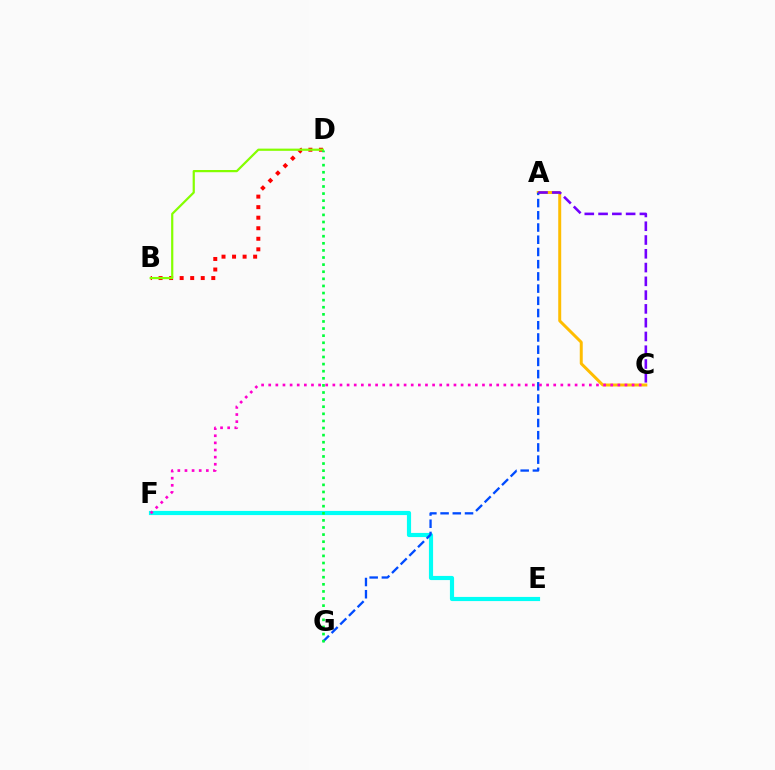{('A', 'C'): [{'color': '#ffbd00', 'line_style': 'solid', 'thickness': 2.14}, {'color': '#7200ff', 'line_style': 'dashed', 'thickness': 1.87}], ('B', 'D'): [{'color': '#ff0000', 'line_style': 'dotted', 'thickness': 2.86}, {'color': '#84ff00', 'line_style': 'solid', 'thickness': 1.59}], ('E', 'F'): [{'color': '#00fff6', 'line_style': 'solid', 'thickness': 2.99}], ('A', 'G'): [{'color': '#004bff', 'line_style': 'dashed', 'thickness': 1.66}], ('C', 'F'): [{'color': '#ff00cf', 'line_style': 'dotted', 'thickness': 1.94}], ('D', 'G'): [{'color': '#00ff39', 'line_style': 'dotted', 'thickness': 1.93}]}